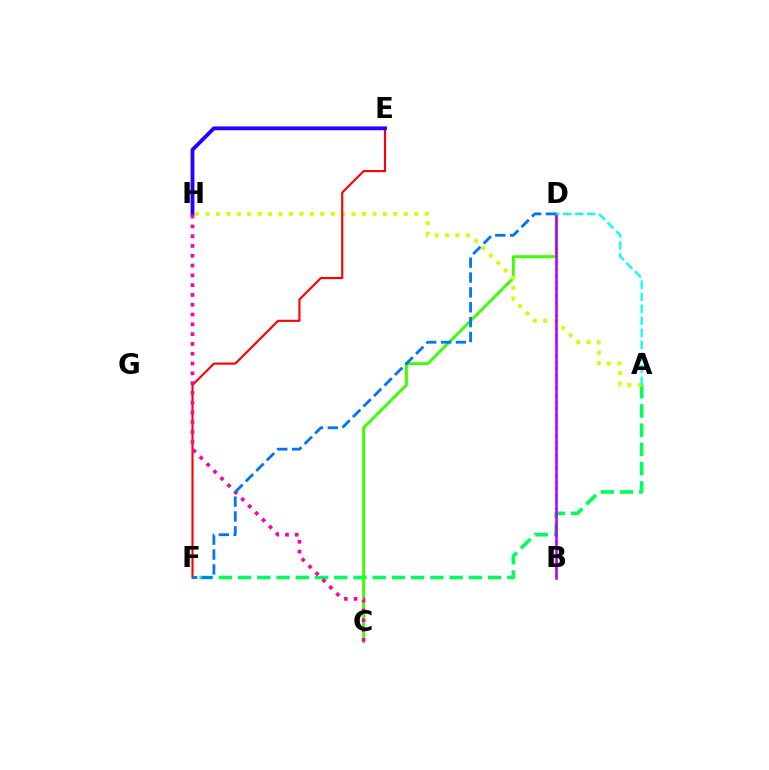{('A', 'F'): [{'color': '#00ff5c', 'line_style': 'dashed', 'thickness': 2.61}], ('C', 'D'): [{'color': '#3dff00', 'line_style': 'solid', 'thickness': 2.1}], ('A', 'H'): [{'color': '#d1ff00', 'line_style': 'dotted', 'thickness': 2.84}], ('E', 'F'): [{'color': '#ff0000', 'line_style': 'solid', 'thickness': 1.53}], ('E', 'H'): [{'color': '#2500ff', 'line_style': 'solid', 'thickness': 2.75}], ('B', 'D'): [{'color': '#ff9400', 'line_style': 'dotted', 'thickness': 1.81}, {'color': '#b900ff', 'line_style': 'solid', 'thickness': 1.86}], ('C', 'H'): [{'color': '#ff00ac', 'line_style': 'dotted', 'thickness': 2.66}], ('A', 'D'): [{'color': '#00fff6', 'line_style': 'dashed', 'thickness': 1.63}], ('D', 'F'): [{'color': '#0074ff', 'line_style': 'dashed', 'thickness': 2.02}]}